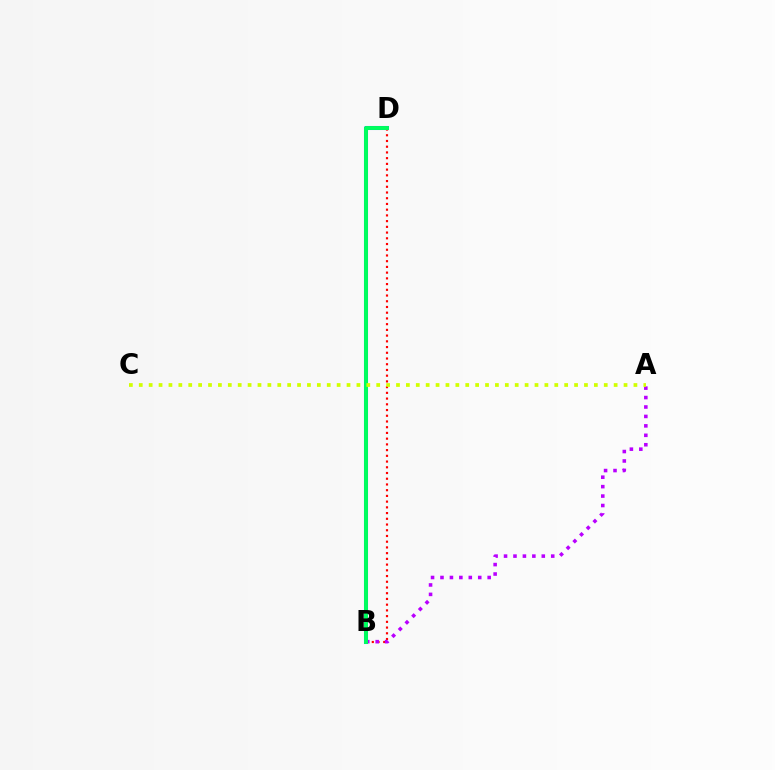{('B', 'D'): [{'color': '#0074ff', 'line_style': 'solid', 'thickness': 2.92}, {'color': '#ff0000', 'line_style': 'dotted', 'thickness': 1.56}, {'color': '#00ff5c', 'line_style': 'solid', 'thickness': 2.8}], ('A', 'B'): [{'color': '#b900ff', 'line_style': 'dotted', 'thickness': 2.56}], ('A', 'C'): [{'color': '#d1ff00', 'line_style': 'dotted', 'thickness': 2.69}]}